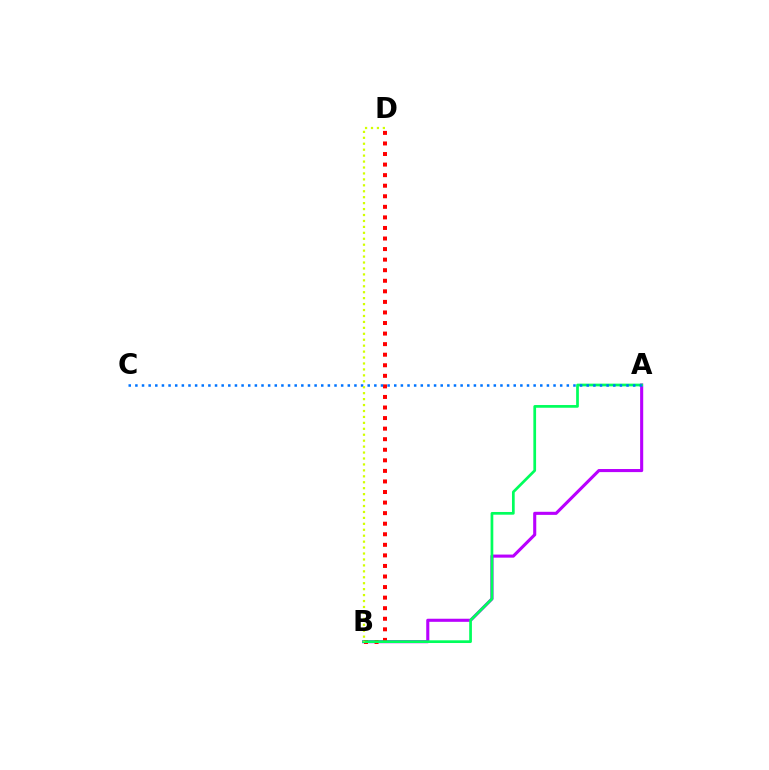{('A', 'B'): [{'color': '#b900ff', 'line_style': 'solid', 'thickness': 2.23}, {'color': '#00ff5c', 'line_style': 'solid', 'thickness': 1.96}], ('B', 'D'): [{'color': '#ff0000', 'line_style': 'dotted', 'thickness': 2.87}, {'color': '#d1ff00', 'line_style': 'dotted', 'thickness': 1.61}], ('A', 'C'): [{'color': '#0074ff', 'line_style': 'dotted', 'thickness': 1.8}]}